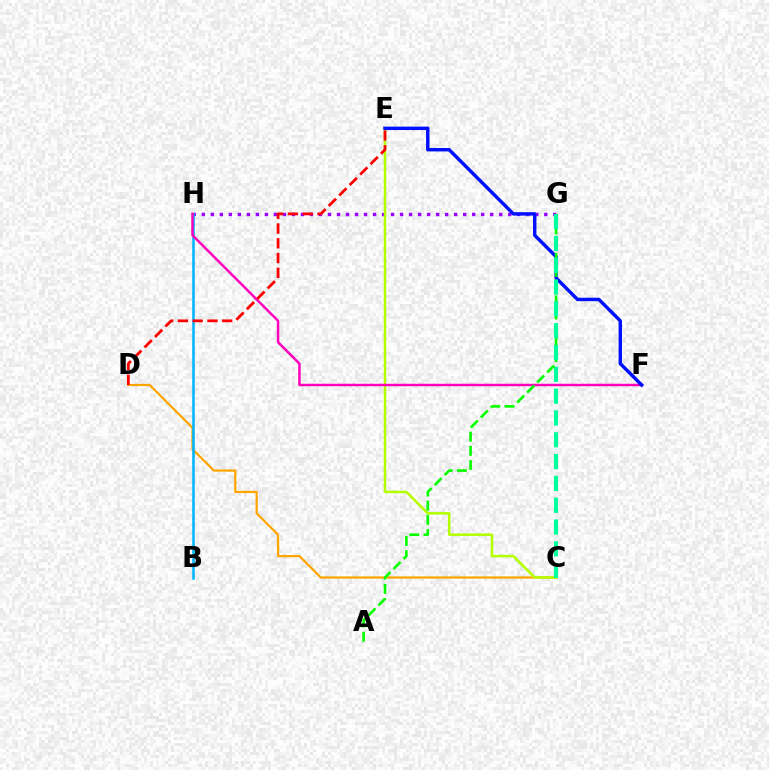{('G', 'H'): [{'color': '#9b00ff', 'line_style': 'dotted', 'thickness': 2.45}], ('C', 'D'): [{'color': '#ffa500', 'line_style': 'solid', 'thickness': 1.6}], ('B', 'H'): [{'color': '#00b5ff', 'line_style': 'solid', 'thickness': 1.85}], ('C', 'E'): [{'color': '#b3ff00', 'line_style': 'solid', 'thickness': 1.83}], ('F', 'H'): [{'color': '#ff00bd', 'line_style': 'solid', 'thickness': 1.78}], ('E', 'F'): [{'color': '#0010ff', 'line_style': 'solid', 'thickness': 2.46}], ('A', 'G'): [{'color': '#08ff00', 'line_style': 'dashed', 'thickness': 1.93}], ('C', 'G'): [{'color': '#00ff9d', 'line_style': 'dashed', 'thickness': 2.96}], ('D', 'E'): [{'color': '#ff0000', 'line_style': 'dashed', 'thickness': 2.01}]}